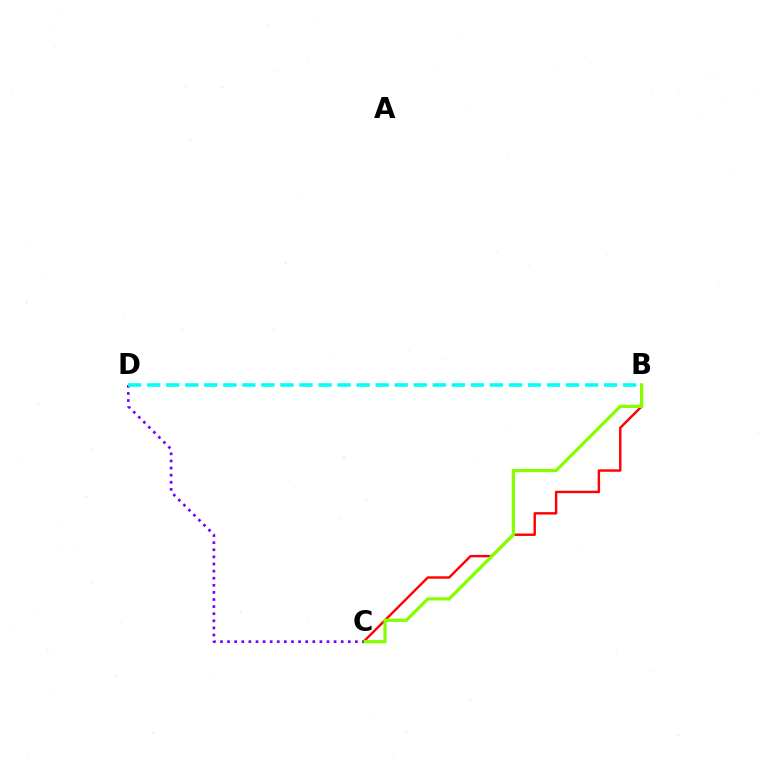{('B', 'C'): [{'color': '#ff0000', 'line_style': 'solid', 'thickness': 1.74}, {'color': '#84ff00', 'line_style': 'solid', 'thickness': 2.32}], ('C', 'D'): [{'color': '#7200ff', 'line_style': 'dotted', 'thickness': 1.93}], ('B', 'D'): [{'color': '#00fff6', 'line_style': 'dashed', 'thickness': 2.59}]}